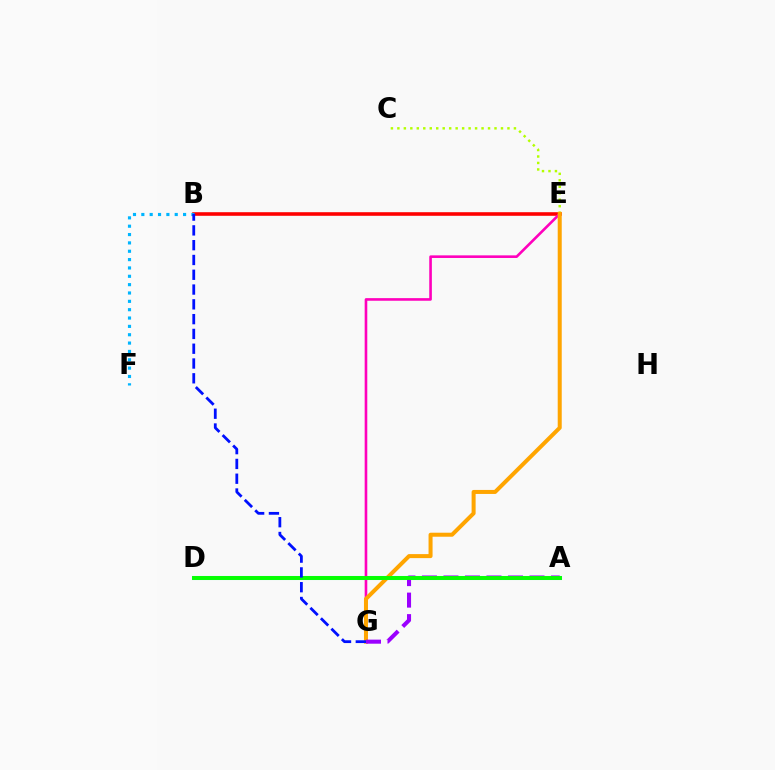{('B', 'E'): [{'color': '#ff0000', 'line_style': 'solid', 'thickness': 2.59}], ('A', 'D'): [{'color': '#00ff9d', 'line_style': 'solid', 'thickness': 2.92}, {'color': '#08ff00', 'line_style': 'solid', 'thickness': 2.79}], ('C', 'E'): [{'color': '#b3ff00', 'line_style': 'dotted', 'thickness': 1.76}], ('E', 'G'): [{'color': '#ff00bd', 'line_style': 'solid', 'thickness': 1.88}, {'color': '#ffa500', 'line_style': 'solid', 'thickness': 2.89}], ('B', 'F'): [{'color': '#00b5ff', 'line_style': 'dotted', 'thickness': 2.27}], ('A', 'G'): [{'color': '#9b00ff', 'line_style': 'dashed', 'thickness': 2.92}], ('B', 'G'): [{'color': '#0010ff', 'line_style': 'dashed', 'thickness': 2.01}]}